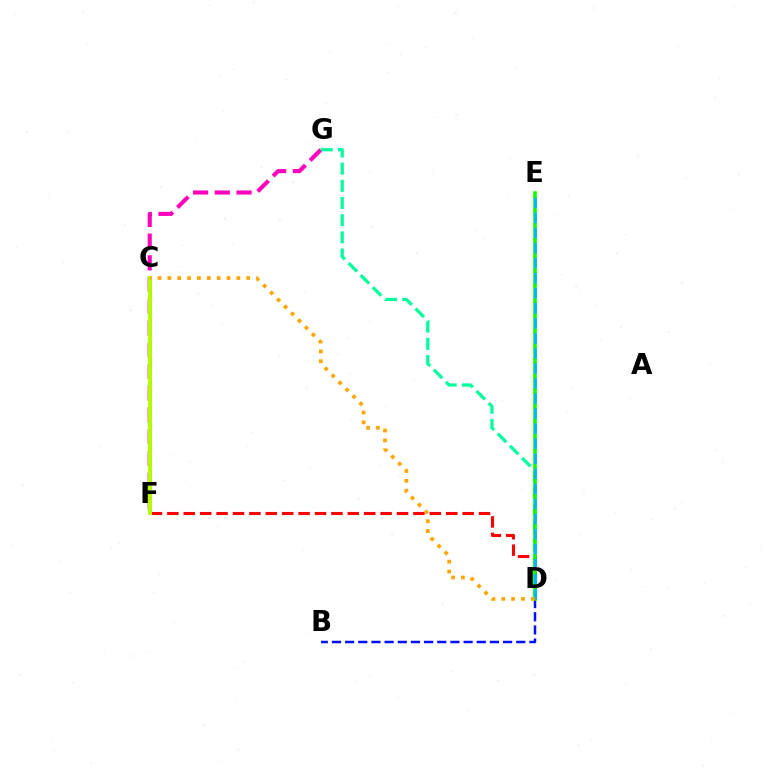{('F', 'G'): [{'color': '#ff00bd', 'line_style': 'dashed', 'thickness': 2.95}], ('D', 'F'): [{'color': '#ff0000', 'line_style': 'dashed', 'thickness': 2.23}], ('D', 'G'): [{'color': '#00ff9d', 'line_style': 'dashed', 'thickness': 2.33}], ('B', 'D'): [{'color': '#0010ff', 'line_style': 'dashed', 'thickness': 1.79}], ('C', 'F'): [{'color': '#9b00ff', 'line_style': 'solid', 'thickness': 1.86}, {'color': '#b3ff00', 'line_style': 'solid', 'thickness': 2.82}], ('D', 'E'): [{'color': '#08ff00', 'line_style': 'solid', 'thickness': 2.55}, {'color': '#00b5ff', 'line_style': 'dashed', 'thickness': 2.04}], ('C', 'D'): [{'color': '#ffa500', 'line_style': 'dotted', 'thickness': 2.68}]}